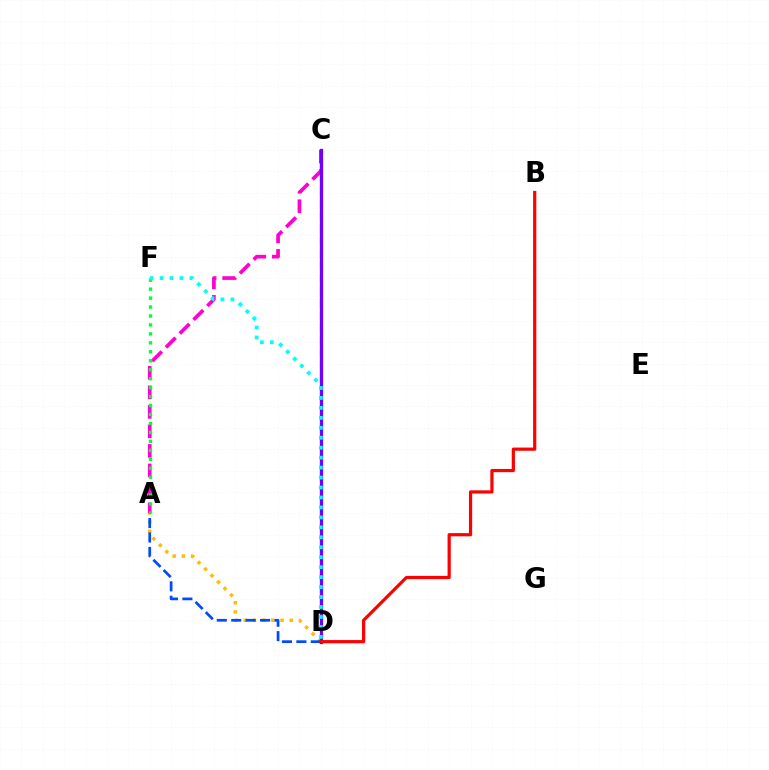{('C', 'D'): [{'color': '#84ff00', 'line_style': 'dashed', 'thickness': 1.69}, {'color': '#7200ff', 'line_style': 'solid', 'thickness': 2.36}], ('A', 'D'): [{'color': '#ffbd00', 'line_style': 'dotted', 'thickness': 2.5}, {'color': '#004bff', 'line_style': 'dashed', 'thickness': 1.96}], ('A', 'C'): [{'color': '#ff00cf', 'line_style': 'dashed', 'thickness': 2.65}], ('A', 'F'): [{'color': '#00ff39', 'line_style': 'dotted', 'thickness': 2.43}], ('D', 'F'): [{'color': '#00fff6', 'line_style': 'dotted', 'thickness': 2.71}], ('B', 'D'): [{'color': '#ff0000', 'line_style': 'solid', 'thickness': 2.3}]}